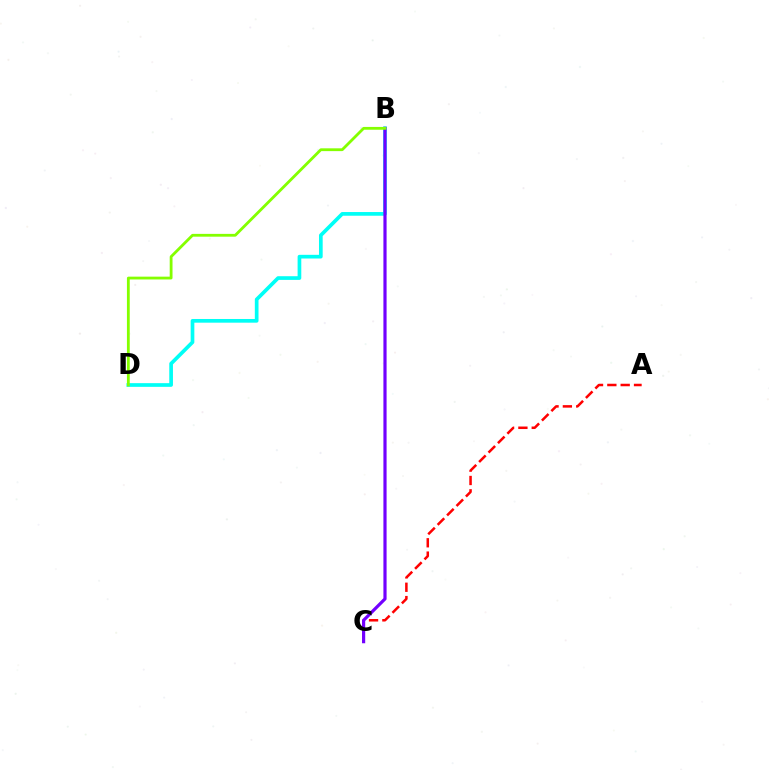{('A', 'C'): [{'color': '#ff0000', 'line_style': 'dashed', 'thickness': 1.81}], ('B', 'D'): [{'color': '#00fff6', 'line_style': 'solid', 'thickness': 2.66}, {'color': '#84ff00', 'line_style': 'solid', 'thickness': 2.02}], ('B', 'C'): [{'color': '#7200ff', 'line_style': 'solid', 'thickness': 2.29}]}